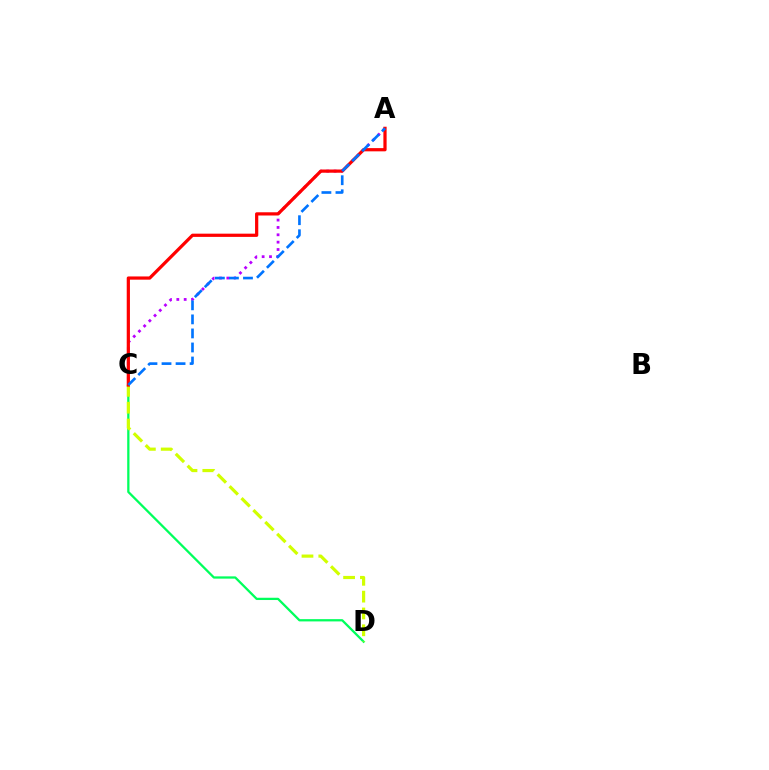{('C', 'D'): [{'color': '#00ff5c', 'line_style': 'solid', 'thickness': 1.63}, {'color': '#d1ff00', 'line_style': 'dashed', 'thickness': 2.29}], ('A', 'C'): [{'color': '#b900ff', 'line_style': 'dotted', 'thickness': 2.0}, {'color': '#ff0000', 'line_style': 'solid', 'thickness': 2.32}, {'color': '#0074ff', 'line_style': 'dashed', 'thickness': 1.91}]}